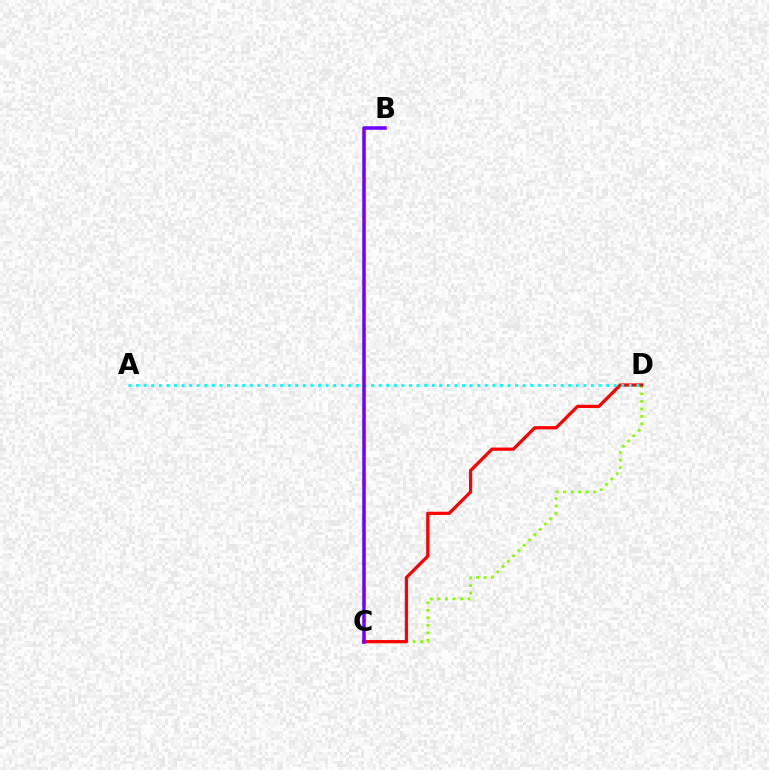{('C', 'D'): [{'color': '#84ff00', 'line_style': 'dotted', 'thickness': 2.04}, {'color': '#ff0000', 'line_style': 'solid', 'thickness': 2.31}], ('A', 'D'): [{'color': '#00fff6', 'line_style': 'dotted', 'thickness': 2.06}], ('B', 'C'): [{'color': '#7200ff', 'line_style': 'solid', 'thickness': 2.53}]}